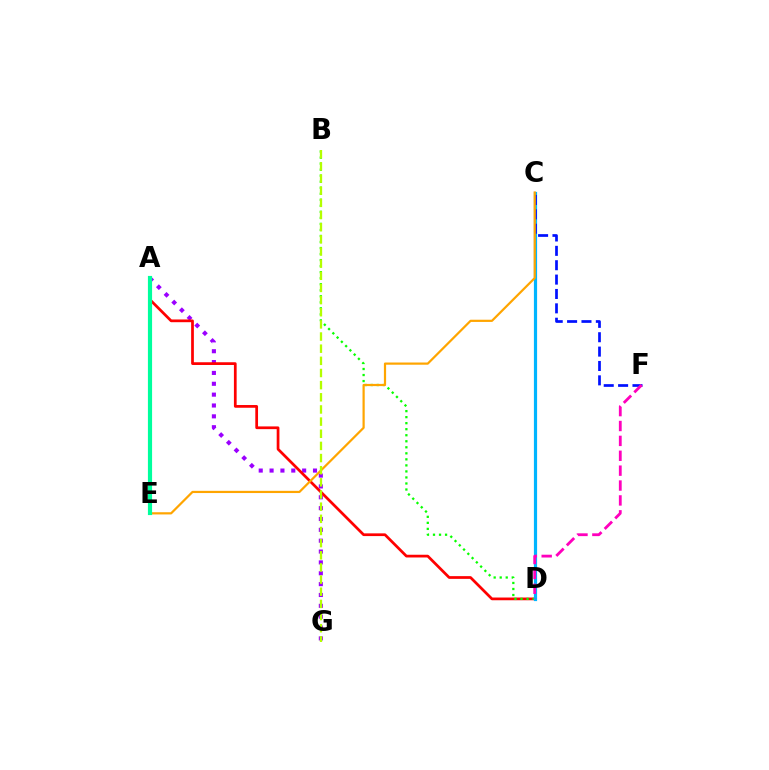{('A', 'G'): [{'color': '#9b00ff', 'line_style': 'dotted', 'thickness': 2.95}], ('A', 'D'): [{'color': '#ff0000', 'line_style': 'solid', 'thickness': 1.97}], ('B', 'D'): [{'color': '#08ff00', 'line_style': 'dotted', 'thickness': 1.64}], ('C', 'D'): [{'color': '#00b5ff', 'line_style': 'solid', 'thickness': 2.3}], ('C', 'F'): [{'color': '#0010ff', 'line_style': 'dashed', 'thickness': 1.95}], ('D', 'F'): [{'color': '#ff00bd', 'line_style': 'dashed', 'thickness': 2.02}], ('C', 'E'): [{'color': '#ffa500', 'line_style': 'solid', 'thickness': 1.59}], ('A', 'E'): [{'color': '#00ff9d', 'line_style': 'solid', 'thickness': 3.0}], ('B', 'G'): [{'color': '#b3ff00', 'line_style': 'dashed', 'thickness': 1.65}]}